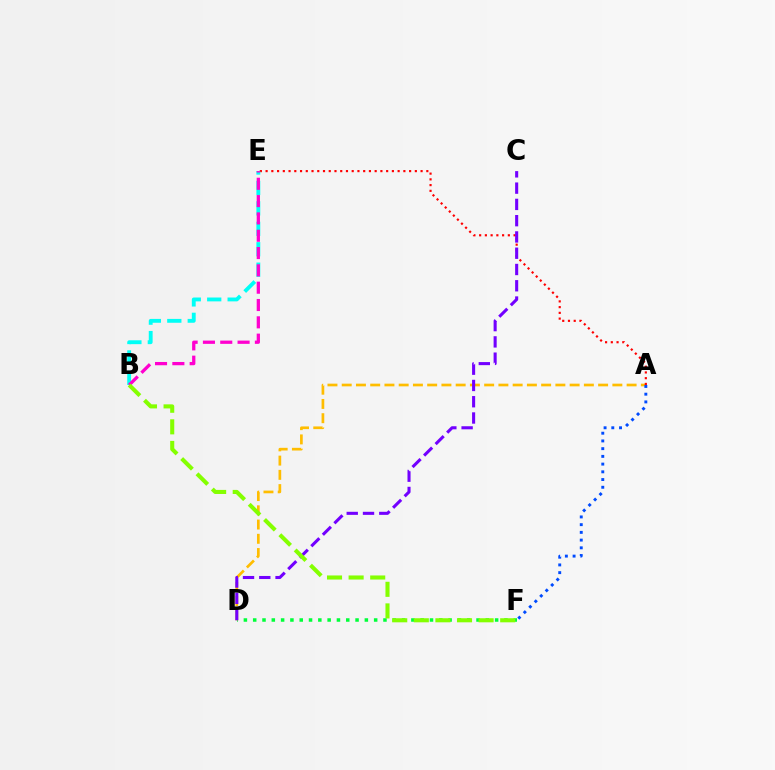{('D', 'F'): [{'color': '#00ff39', 'line_style': 'dotted', 'thickness': 2.53}], ('A', 'D'): [{'color': '#ffbd00', 'line_style': 'dashed', 'thickness': 1.94}], ('A', 'E'): [{'color': '#ff0000', 'line_style': 'dotted', 'thickness': 1.56}], ('B', 'E'): [{'color': '#00fff6', 'line_style': 'dashed', 'thickness': 2.78}, {'color': '#ff00cf', 'line_style': 'dashed', 'thickness': 2.35}], ('C', 'D'): [{'color': '#7200ff', 'line_style': 'dashed', 'thickness': 2.21}], ('A', 'F'): [{'color': '#004bff', 'line_style': 'dotted', 'thickness': 2.1}], ('B', 'F'): [{'color': '#84ff00', 'line_style': 'dashed', 'thickness': 2.93}]}